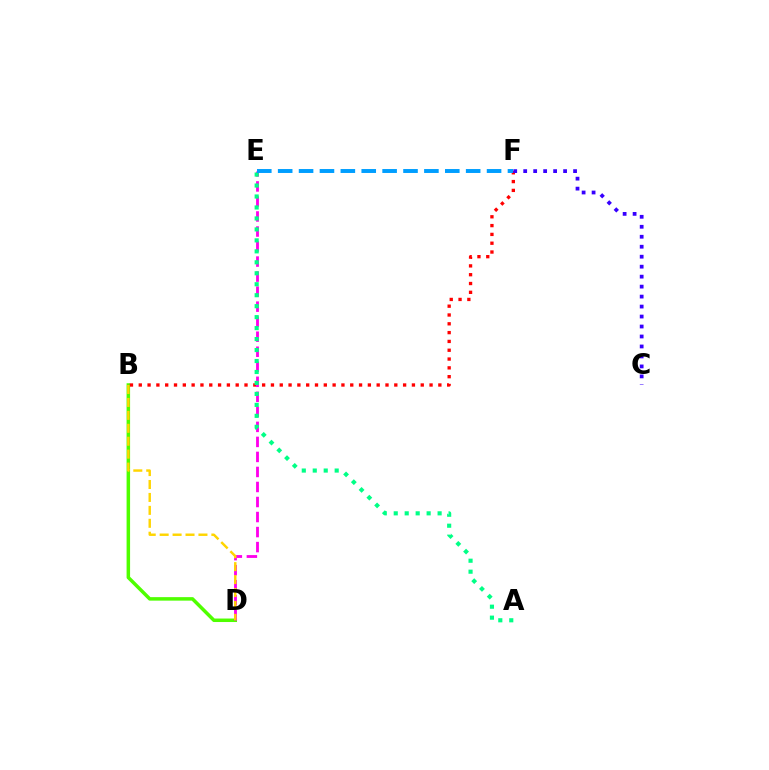{('B', 'D'): [{'color': '#4fff00', 'line_style': 'solid', 'thickness': 2.52}, {'color': '#ffd500', 'line_style': 'dashed', 'thickness': 1.76}], ('B', 'F'): [{'color': '#ff0000', 'line_style': 'dotted', 'thickness': 2.39}], ('C', 'F'): [{'color': '#3700ff', 'line_style': 'dotted', 'thickness': 2.71}], ('D', 'E'): [{'color': '#ff00ed', 'line_style': 'dashed', 'thickness': 2.04}], ('A', 'E'): [{'color': '#00ff86', 'line_style': 'dotted', 'thickness': 2.98}], ('E', 'F'): [{'color': '#009eff', 'line_style': 'dashed', 'thickness': 2.84}]}